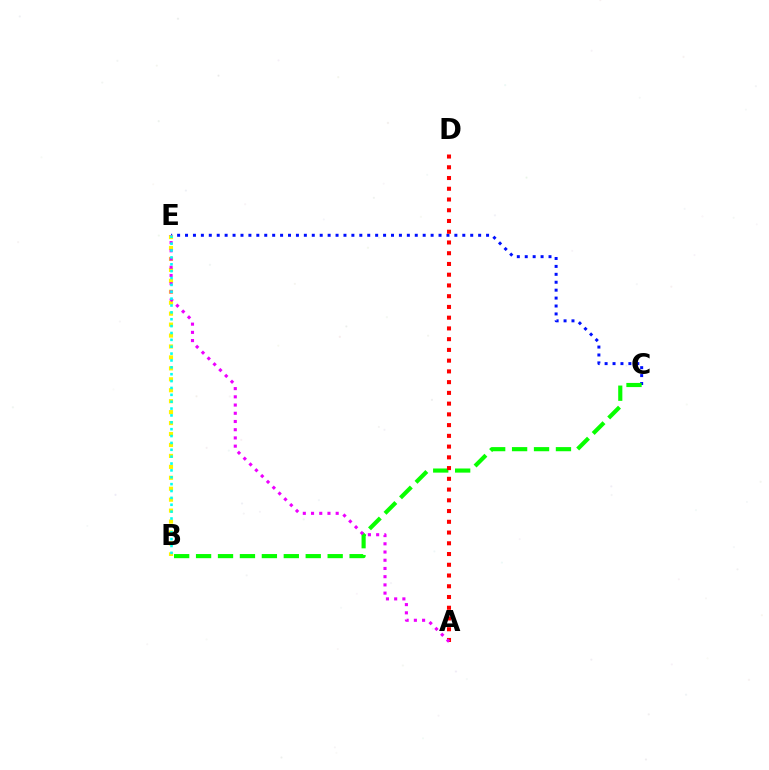{('C', 'E'): [{'color': '#0010ff', 'line_style': 'dotted', 'thickness': 2.15}], ('B', 'C'): [{'color': '#08ff00', 'line_style': 'dashed', 'thickness': 2.98}], ('B', 'E'): [{'color': '#fcf500', 'line_style': 'dotted', 'thickness': 2.97}, {'color': '#00fff6', 'line_style': 'dotted', 'thickness': 1.87}], ('A', 'D'): [{'color': '#ff0000', 'line_style': 'dotted', 'thickness': 2.92}], ('A', 'E'): [{'color': '#ee00ff', 'line_style': 'dotted', 'thickness': 2.23}]}